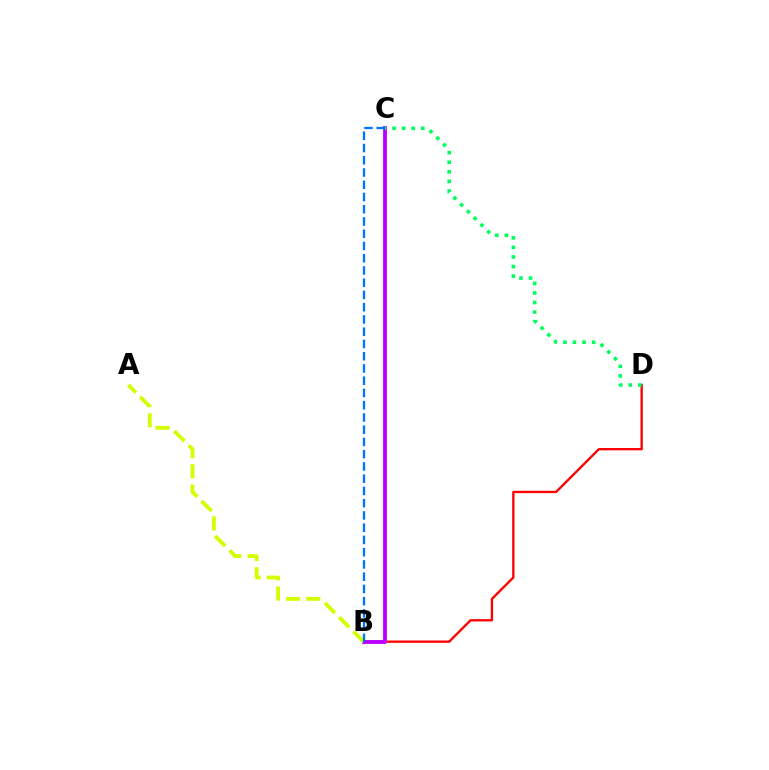{('B', 'D'): [{'color': '#ff0000', 'line_style': 'solid', 'thickness': 1.68}], ('B', 'C'): [{'color': '#b900ff', 'line_style': 'solid', 'thickness': 2.75}, {'color': '#0074ff', 'line_style': 'dashed', 'thickness': 1.66}], ('A', 'B'): [{'color': '#d1ff00', 'line_style': 'dashed', 'thickness': 2.76}], ('C', 'D'): [{'color': '#00ff5c', 'line_style': 'dotted', 'thickness': 2.6}]}